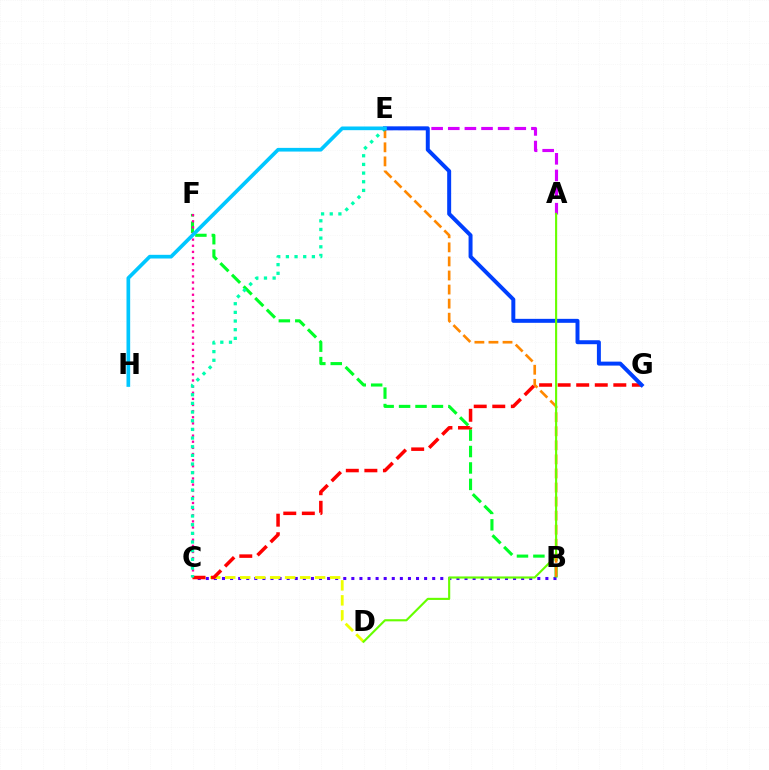{('B', 'C'): [{'color': '#4f00ff', 'line_style': 'dotted', 'thickness': 2.2}], ('B', 'F'): [{'color': '#00ff27', 'line_style': 'dashed', 'thickness': 2.23}], ('C', 'D'): [{'color': '#eeff00', 'line_style': 'dashed', 'thickness': 2.04}], ('B', 'E'): [{'color': '#ff8800', 'line_style': 'dashed', 'thickness': 1.91}], ('C', 'F'): [{'color': '#ff00a0', 'line_style': 'dotted', 'thickness': 1.66}], ('A', 'E'): [{'color': '#d600ff', 'line_style': 'dashed', 'thickness': 2.26}], ('C', 'G'): [{'color': '#ff0000', 'line_style': 'dashed', 'thickness': 2.52}], ('C', 'E'): [{'color': '#00ffaf', 'line_style': 'dotted', 'thickness': 2.35}], ('E', 'G'): [{'color': '#003fff', 'line_style': 'solid', 'thickness': 2.86}], ('A', 'D'): [{'color': '#66ff00', 'line_style': 'solid', 'thickness': 1.53}], ('E', 'H'): [{'color': '#00c7ff', 'line_style': 'solid', 'thickness': 2.65}]}